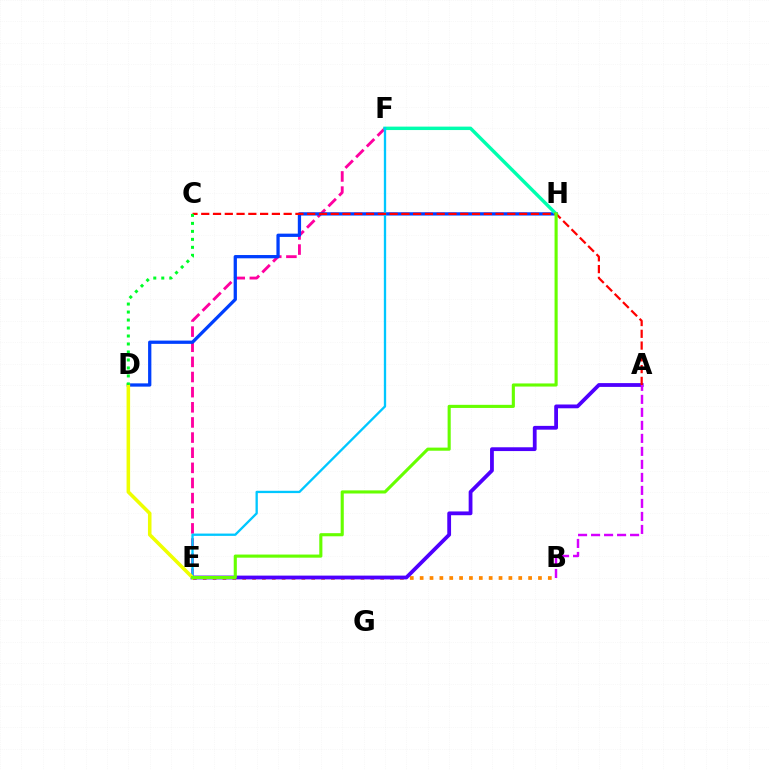{('E', 'F'): [{'color': '#ff00a0', 'line_style': 'dashed', 'thickness': 2.06}, {'color': '#00c7ff', 'line_style': 'solid', 'thickness': 1.67}], ('D', 'H'): [{'color': '#003fff', 'line_style': 'solid', 'thickness': 2.36}], ('B', 'E'): [{'color': '#ff8800', 'line_style': 'dotted', 'thickness': 2.68}], ('F', 'H'): [{'color': '#00ffaf', 'line_style': 'solid', 'thickness': 2.47}], ('A', 'E'): [{'color': '#4f00ff', 'line_style': 'solid', 'thickness': 2.73}], ('D', 'E'): [{'color': '#eeff00', 'line_style': 'solid', 'thickness': 2.56}], ('A', 'C'): [{'color': '#ff0000', 'line_style': 'dashed', 'thickness': 1.6}], ('C', 'D'): [{'color': '#00ff27', 'line_style': 'dotted', 'thickness': 2.17}], ('E', 'H'): [{'color': '#66ff00', 'line_style': 'solid', 'thickness': 2.24}], ('A', 'B'): [{'color': '#d600ff', 'line_style': 'dashed', 'thickness': 1.77}]}